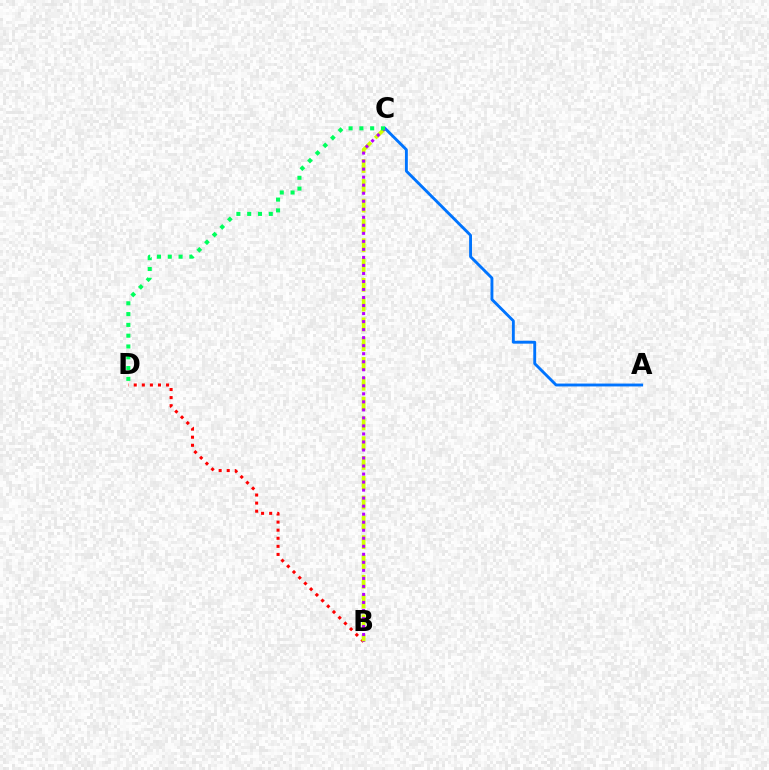{('B', 'D'): [{'color': '#ff0000', 'line_style': 'dotted', 'thickness': 2.19}], ('B', 'C'): [{'color': '#d1ff00', 'line_style': 'dashed', 'thickness': 2.69}, {'color': '#b900ff', 'line_style': 'dotted', 'thickness': 2.18}], ('A', 'C'): [{'color': '#0074ff', 'line_style': 'solid', 'thickness': 2.07}], ('C', 'D'): [{'color': '#00ff5c', 'line_style': 'dotted', 'thickness': 2.93}]}